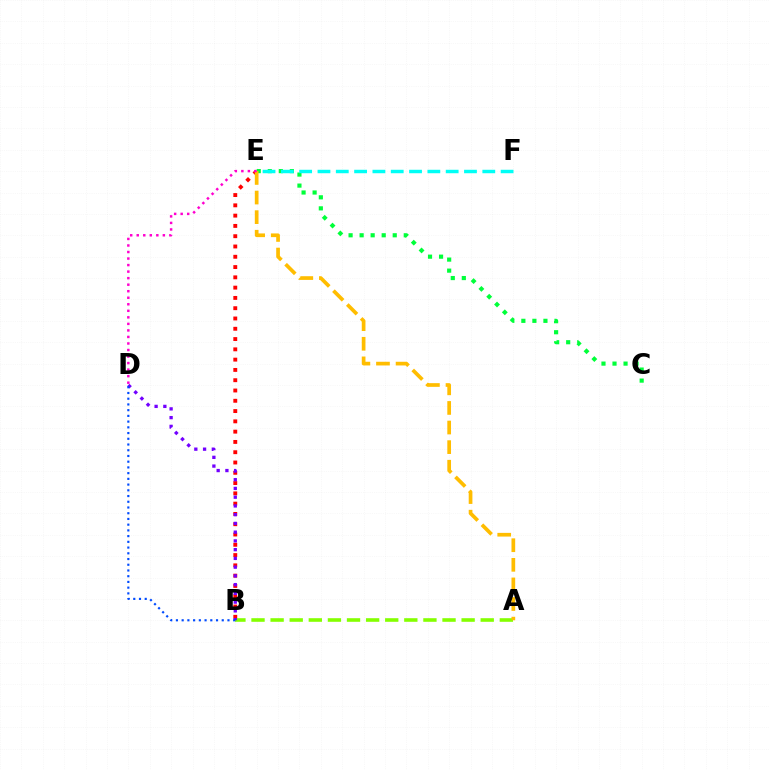{('C', 'E'): [{'color': '#00ff39', 'line_style': 'dotted', 'thickness': 3.0}], ('B', 'E'): [{'color': '#ff0000', 'line_style': 'dotted', 'thickness': 2.79}], ('A', 'B'): [{'color': '#84ff00', 'line_style': 'dashed', 'thickness': 2.59}], ('B', 'D'): [{'color': '#7200ff', 'line_style': 'dotted', 'thickness': 2.38}, {'color': '#004bff', 'line_style': 'dotted', 'thickness': 1.56}], ('A', 'E'): [{'color': '#ffbd00', 'line_style': 'dashed', 'thickness': 2.66}], ('D', 'E'): [{'color': '#ff00cf', 'line_style': 'dotted', 'thickness': 1.78}], ('E', 'F'): [{'color': '#00fff6', 'line_style': 'dashed', 'thickness': 2.49}]}